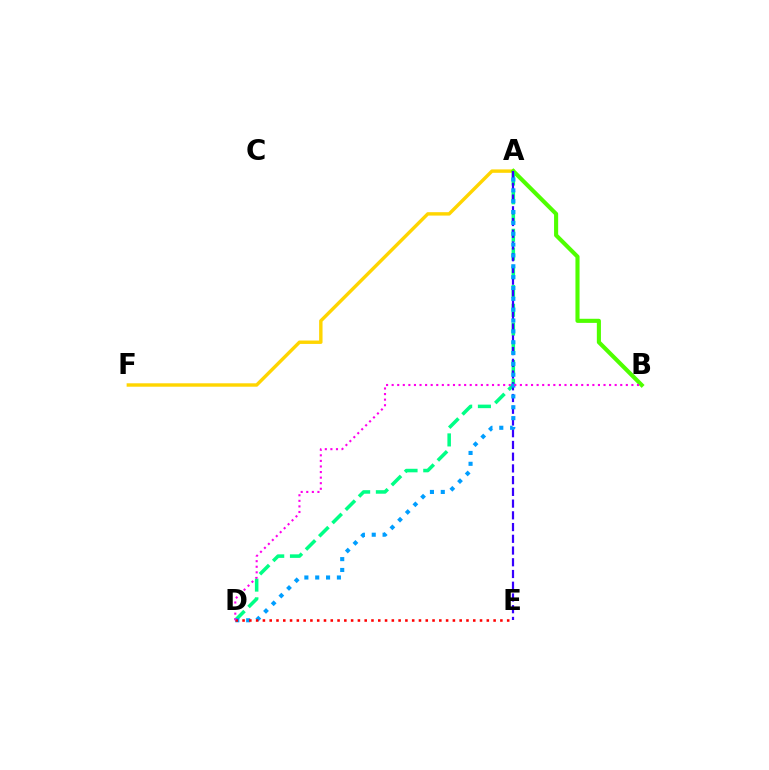{('A', 'F'): [{'color': '#ffd500', 'line_style': 'solid', 'thickness': 2.46}], ('A', 'B'): [{'color': '#4fff00', 'line_style': 'solid', 'thickness': 2.96}], ('A', 'D'): [{'color': '#00ff86', 'line_style': 'dashed', 'thickness': 2.55}, {'color': '#009eff', 'line_style': 'dotted', 'thickness': 2.95}], ('A', 'E'): [{'color': '#3700ff', 'line_style': 'dashed', 'thickness': 1.59}], ('D', 'E'): [{'color': '#ff0000', 'line_style': 'dotted', 'thickness': 1.84}], ('B', 'D'): [{'color': '#ff00ed', 'line_style': 'dotted', 'thickness': 1.51}]}